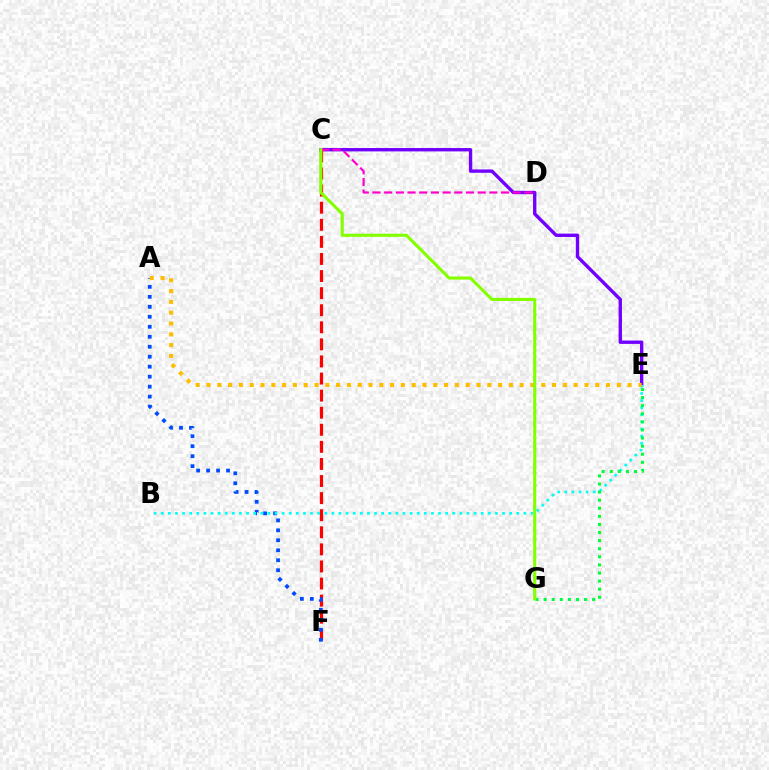{('C', 'E'): [{'color': '#7200ff', 'line_style': 'solid', 'thickness': 2.42}], ('C', 'F'): [{'color': '#ff0000', 'line_style': 'dashed', 'thickness': 2.32}], ('C', 'D'): [{'color': '#ff00cf', 'line_style': 'dashed', 'thickness': 1.59}], ('A', 'F'): [{'color': '#004bff', 'line_style': 'dotted', 'thickness': 2.71}], ('B', 'E'): [{'color': '#00fff6', 'line_style': 'dotted', 'thickness': 1.93}], ('A', 'E'): [{'color': '#ffbd00', 'line_style': 'dotted', 'thickness': 2.93}], ('E', 'G'): [{'color': '#00ff39', 'line_style': 'dotted', 'thickness': 2.2}], ('C', 'G'): [{'color': '#84ff00', 'line_style': 'solid', 'thickness': 2.23}]}